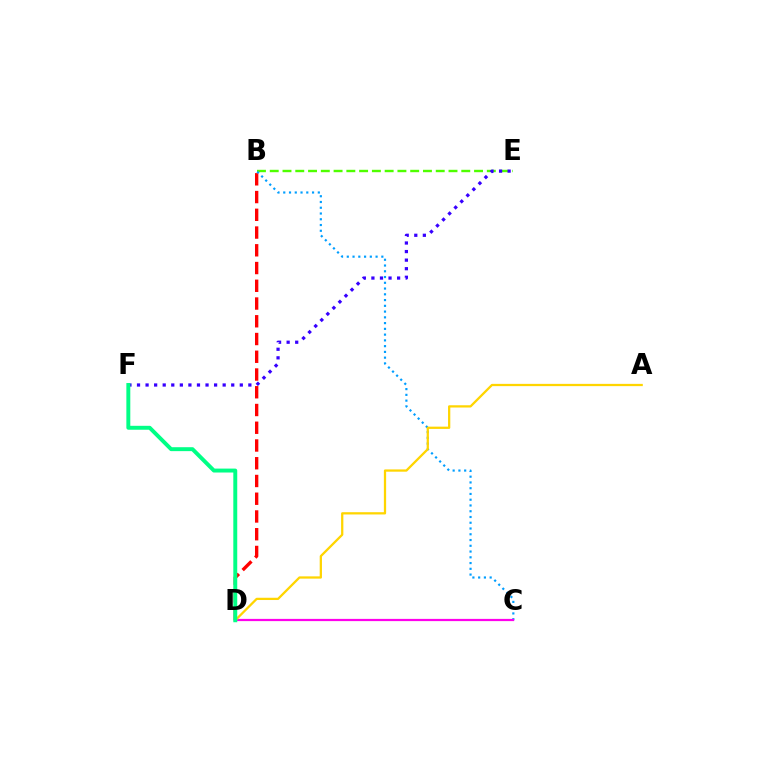{('B', 'D'): [{'color': '#ff0000', 'line_style': 'dashed', 'thickness': 2.41}], ('B', 'E'): [{'color': '#4fff00', 'line_style': 'dashed', 'thickness': 1.73}], ('B', 'C'): [{'color': '#009eff', 'line_style': 'dotted', 'thickness': 1.56}], ('E', 'F'): [{'color': '#3700ff', 'line_style': 'dotted', 'thickness': 2.33}], ('C', 'D'): [{'color': '#ff00ed', 'line_style': 'solid', 'thickness': 1.6}], ('A', 'D'): [{'color': '#ffd500', 'line_style': 'solid', 'thickness': 1.63}], ('D', 'F'): [{'color': '#00ff86', 'line_style': 'solid', 'thickness': 2.83}]}